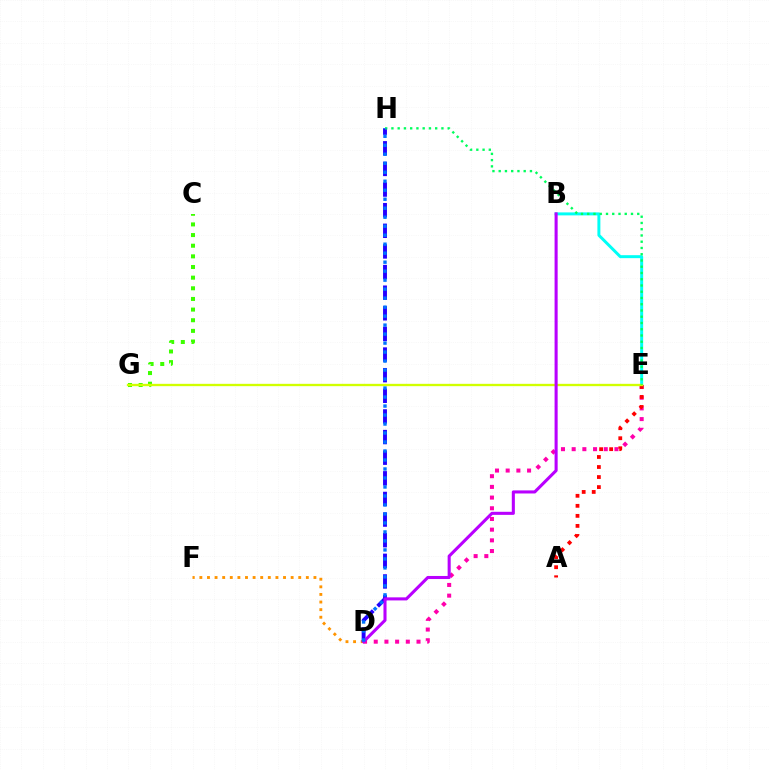{('D', 'E'): [{'color': '#ff00ac', 'line_style': 'dotted', 'thickness': 2.91}], ('B', 'E'): [{'color': '#00fff6', 'line_style': 'solid', 'thickness': 2.14}], ('C', 'G'): [{'color': '#3dff00', 'line_style': 'dotted', 'thickness': 2.89}], ('A', 'E'): [{'color': '#ff0000', 'line_style': 'dotted', 'thickness': 2.73}], ('E', 'G'): [{'color': '#d1ff00', 'line_style': 'solid', 'thickness': 1.68}], ('D', 'F'): [{'color': '#ff9400', 'line_style': 'dotted', 'thickness': 2.07}], ('D', 'H'): [{'color': '#2500ff', 'line_style': 'dashed', 'thickness': 2.8}, {'color': '#0074ff', 'line_style': 'dotted', 'thickness': 2.44}], ('B', 'D'): [{'color': '#b900ff', 'line_style': 'solid', 'thickness': 2.21}], ('E', 'H'): [{'color': '#00ff5c', 'line_style': 'dotted', 'thickness': 1.7}]}